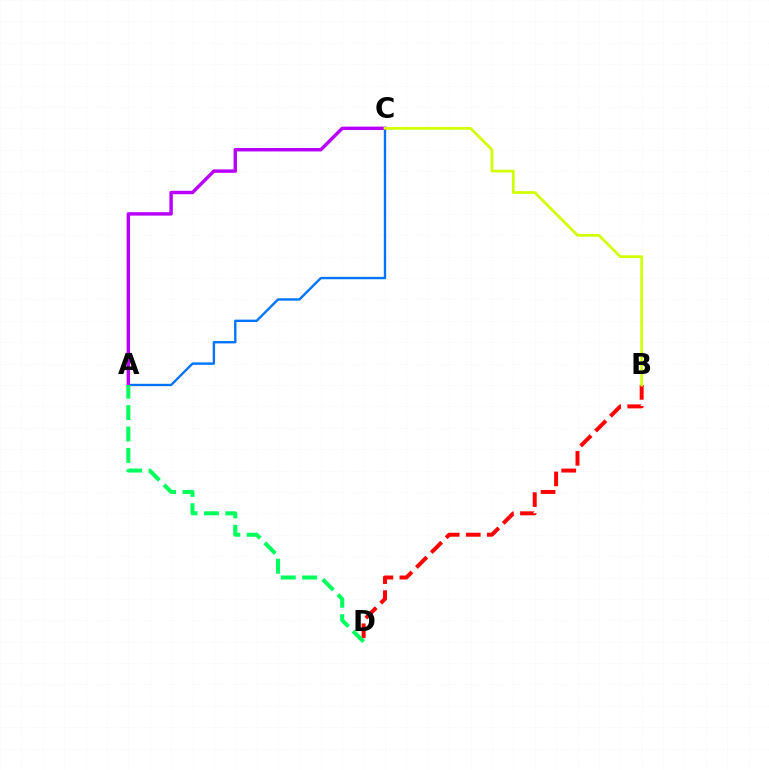{('A', 'C'): [{'color': '#0074ff', 'line_style': 'solid', 'thickness': 1.72}, {'color': '#b900ff', 'line_style': 'solid', 'thickness': 2.47}], ('B', 'D'): [{'color': '#ff0000', 'line_style': 'dashed', 'thickness': 2.86}], ('B', 'C'): [{'color': '#d1ff00', 'line_style': 'solid', 'thickness': 1.98}], ('A', 'D'): [{'color': '#00ff5c', 'line_style': 'dashed', 'thickness': 2.91}]}